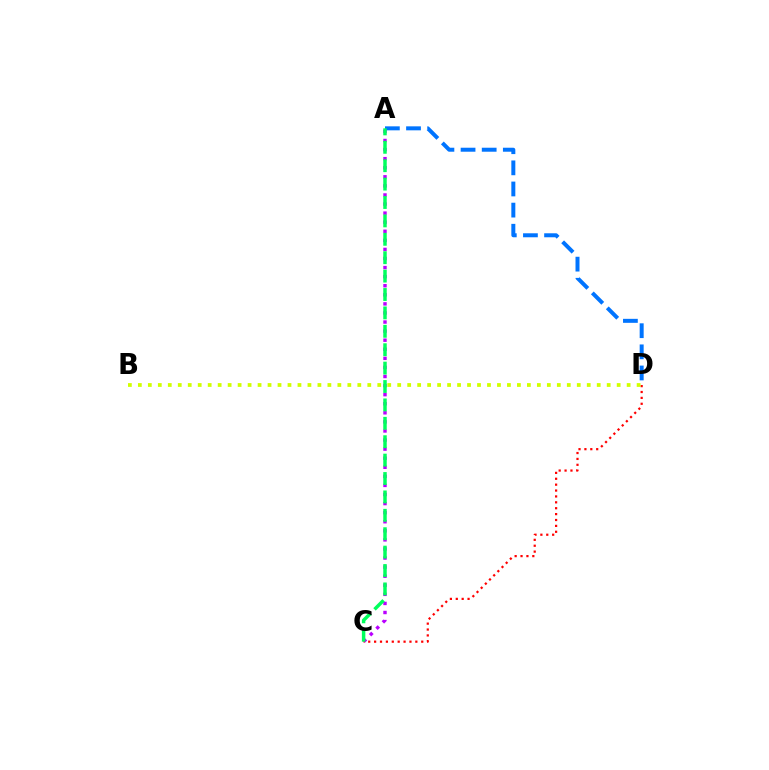{('A', 'D'): [{'color': '#0074ff', 'line_style': 'dashed', 'thickness': 2.87}], ('A', 'C'): [{'color': '#b900ff', 'line_style': 'dotted', 'thickness': 2.47}, {'color': '#00ff5c', 'line_style': 'dashed', 'thickness': 2.5}], ('C', 'D'): [{'color': '#ff0000', 'line_style': 'dotted', 'thickness': 1.6}], ('B', 'D'): [{'color': '#d1ff00', 'line_style': 'dotted', 'thickness': 2.71}]}